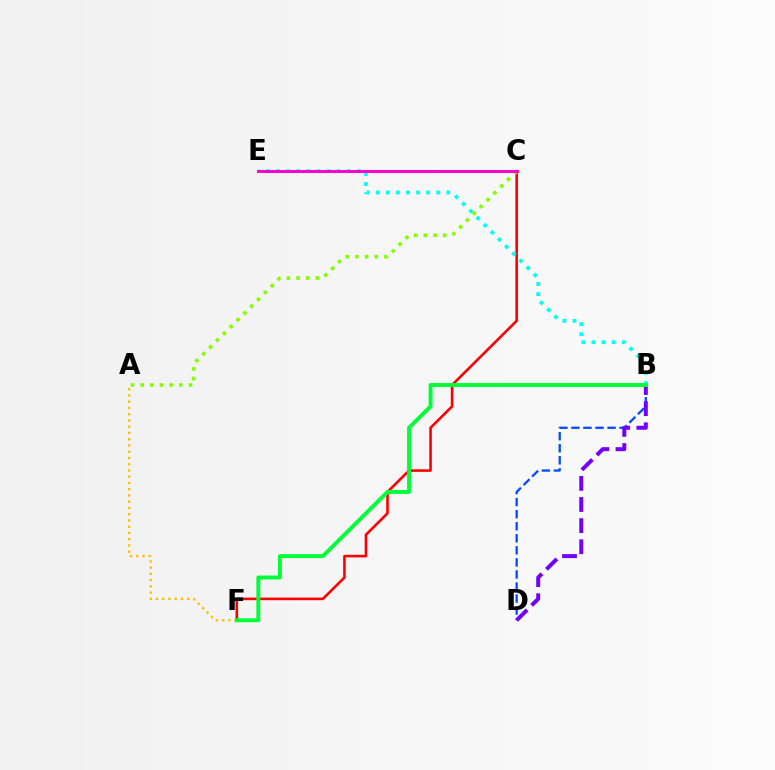{('A', 'F'): [{'color': '#ffbd00', 'line_style': 'dotted', 'thickness': 1.7}], ('C', 'F'): [{'color': '#ff0000', 'line_style': 'solid', 'thickness': 1.87}], ('B', 'D'): [{'color': '#004bff', 'line_style': 'dashed', 'thickness': 1.64}, {'color': '#7200ff', 'line_style': 'dashed', 'thickness': 2.87}], ('B', 'E'): [{'color': '#00fff6', 'line_style': 'dotted', 'thickness': 2.74}], ('B', 'F'): [{'color': '#00ff39', 'line_style': 'solid', 'thickness': 2.82}], ('A', 'C'): [{'color': '#84ff00', 'line_style': 'dotted', 'thickness': 2.63}], ('C', 'E'): [{'color': '#ff00cf', 'line_style': 'solid', 'thickness': 2.12}]}